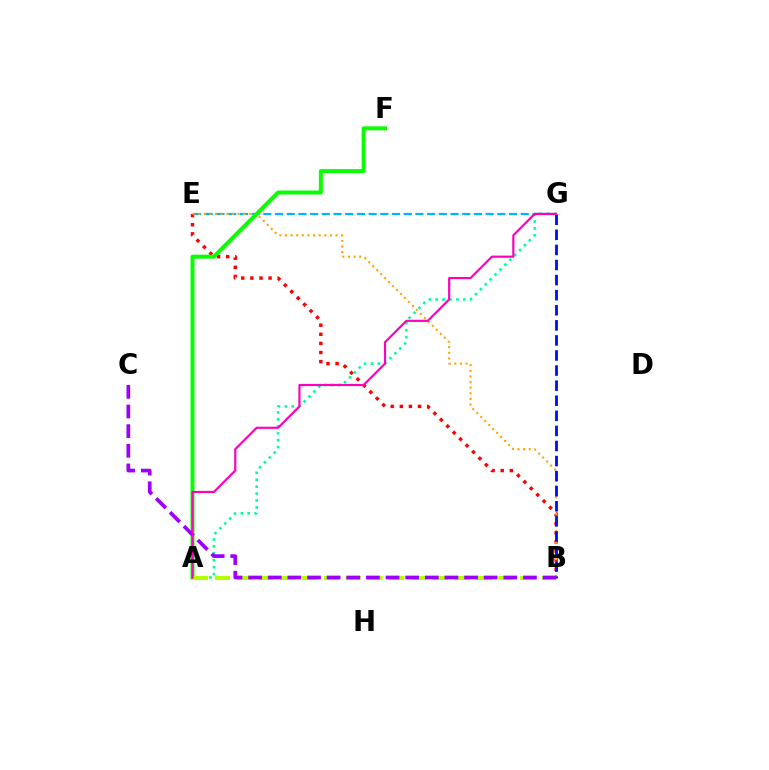{('E', 'G'): [{'color': '#00b5ff', 'line_style': 'dashed', 'thickness': 1.59}], ('B', 'E'): [{'color': '#ff0000', 'line_style': 'dotted', 'thickness': 2.47}, {'color': '#ffa500', 'line_style': 'dotted', 'thickness': 1.53}], ('A', 'G'): [{'color': '#00ff9d', 'line_style': 'dotted', 'thickness': 1.88}, {'color': '#ff00bd', 'line_style': 'solid', 'thickness': 1.57}], ('B', 'G'): [{'color': '#0010ff', 'line_style': 'dashed', 'thickness': 2.05}], ('A', 'F'): [{'color': '#08ff00', 'line_style': 'solid', 'thickness': 2.86}], ('A', 'B'): [{'color': '#b3ff00', 'line_style': 'dashed', 'thickness': 2.96}], ('B', 'C'): [{'color': '#9b00ff', 'line_style': 'dashed', 'thickness': 2.67}]}